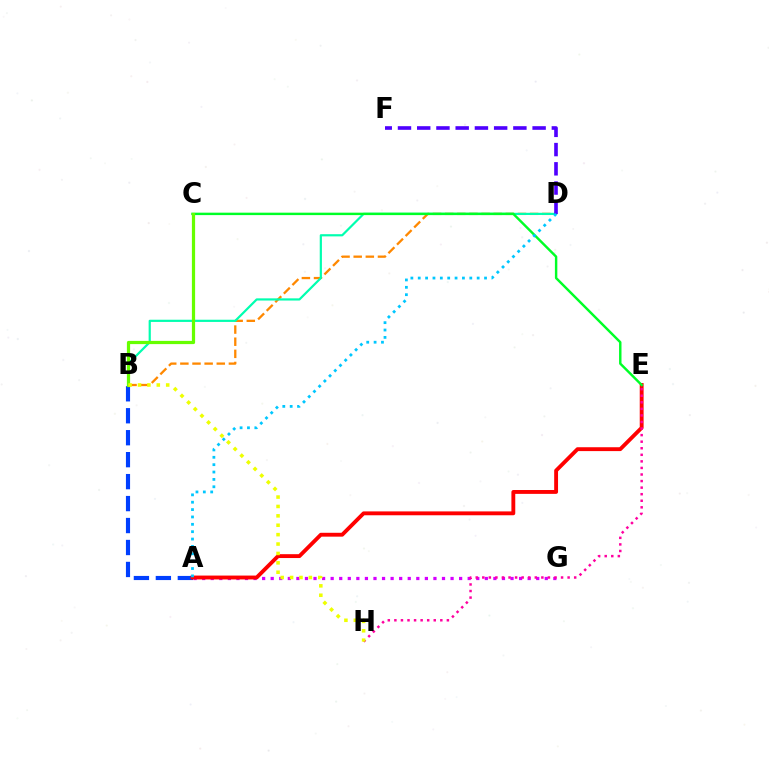{('A', 'G'): [{'color': '#d600ff', 'line_style': 'dotted', 'thickness': 2.33}], ('B', 'D'): [{'color': '#ff8800', 'line_style': 'dashed', 'thickness': 1.65}, {'color': '#00ffaf', 'line_style': 'solid', 'thickness': 1.58}], ('A', 'B'): [{'color': '#003fff', 'line_style': 'dashed', 'thickness': 2.98}], ('D', 'F'): [{'color': '#4f00ff', 'line_style': 'dashed', 'thickness': 2.61}], ('A', 'E'): [{'color': '#ff0000', 'line_style': 'solid', 'thickness': 2.78}], ('C', 'E'): [{'color': '#00ff27', 'line_style': 'solid', 'thickness': 1.75}], ('A', 'D'): [{'color': '#00c7ff', 'line_style': 'dotted', 'thickness': 2.0}], ('E', 'H'): [{'color': '#ff00a0', 'line_style': 'dotted', 'thickness': 1.78}], ('B', 'C'): [{'color': '#66ff00', 'line_style': 'solid', 'thickness': 2.32}], ('B', 'H'): [{'color': '#eeff00', 'line_style': 'dotted', 'thickness': 2.55}]}